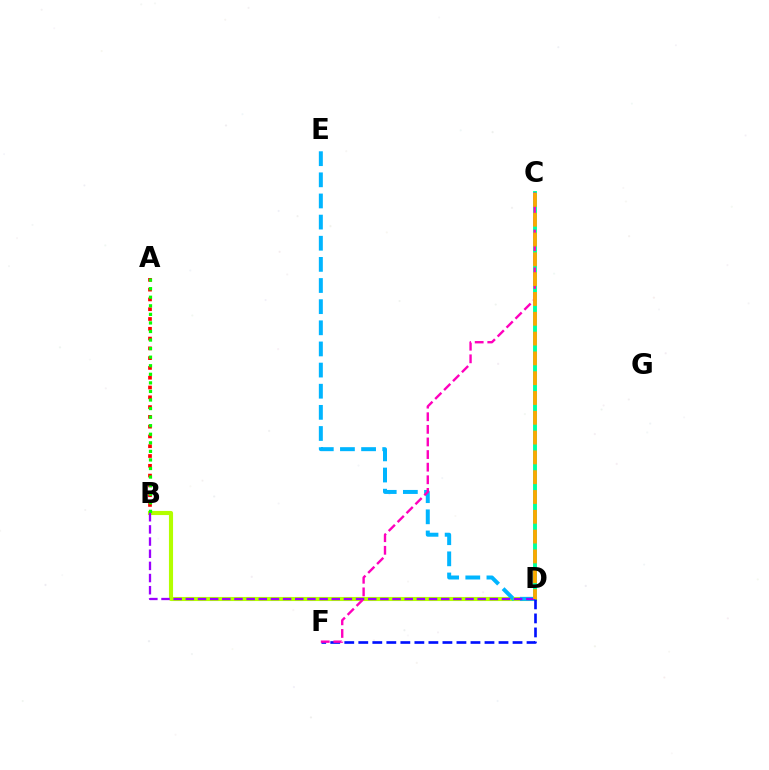{('C', 'D'): [{'color': '#00ff9d', 'line_style': 'solid', 'thickness': 2.8}, {'color': '#ffa500', 'line_style': 'dashed', 'thickness': 2.69}], ('B', 'D'): [{'color': '#b3ff00', 'line_style': 'solid', 'thickness': 2.96}, {'color': '#9b00ff', 'line_style': 'dashed', 'thickness': 1.65}], ('D', 'E'): [{'color': '#00b5ff', 'line_style': 'dashed', 'thickness': 2.87}], ('A', 'B'): [{'color': '#ff0000', 'line_style': 'dotted', 'thickness': 2.66}, {'color': '#08ff00', 'line_style': 'dotted', 'thickness': 2.33}], ('D', 'F'): [{'color': '#0010ff', 'line_style': 'dashed', 'thickness': 1.9}], ('C', 'F'): [{'color': '#ff00bd', 'line_style': 'dashed', 'thickness': 1.71}]}